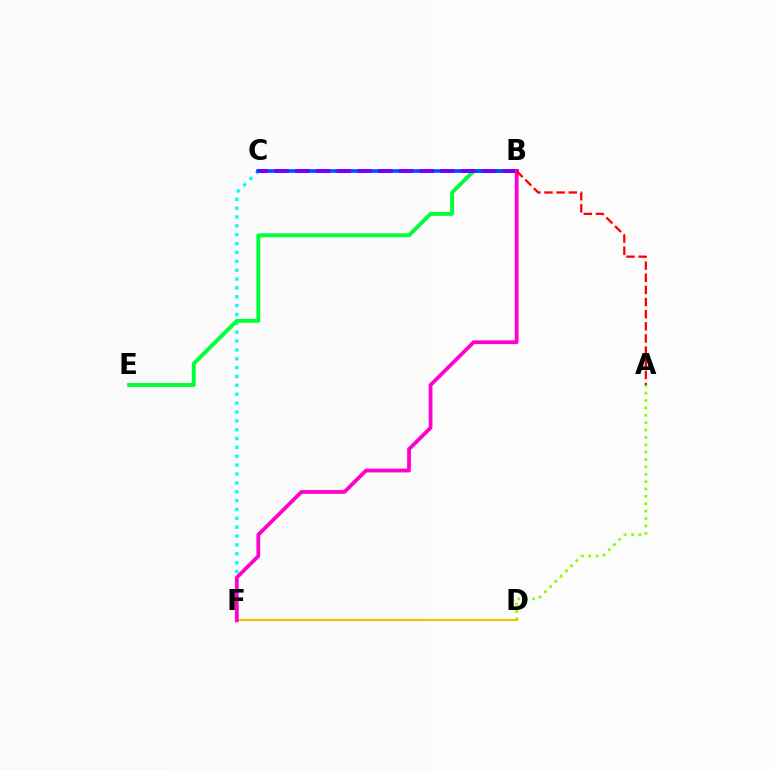{('C', 'F'): [{'color': '#00fff6', 'line_style': 'dotted', 'thickness': 2.41}], ('B', 'E'): [{'color': '#00ff39', 'line_style': 'solid', 'thickness': 2.82}], ('A', 'D'): [{'color': '#84ff00', 'line_style': 'dotted', 'thickness': 2.0}], ('D', 'F'): [{'color': '#ffbd00', 'line_style': 'solid', 'thickness': 1.51}], ('B', 'C'): [{'color': '#004bff', 'line_style': 'solid', 'thickness': 2.59}, {'color': '#7200ff', 'line_style': 'dashed', 'thickness': 2.82}], ('B', 'F'): [{'color': '#ff00cf', 'line_style': 'solid', 'thickness': 2.72}], ('A', 'B'): [{'color': '#ff0000', 'line_style': 'dashed', 'thickness': 1.65}]}